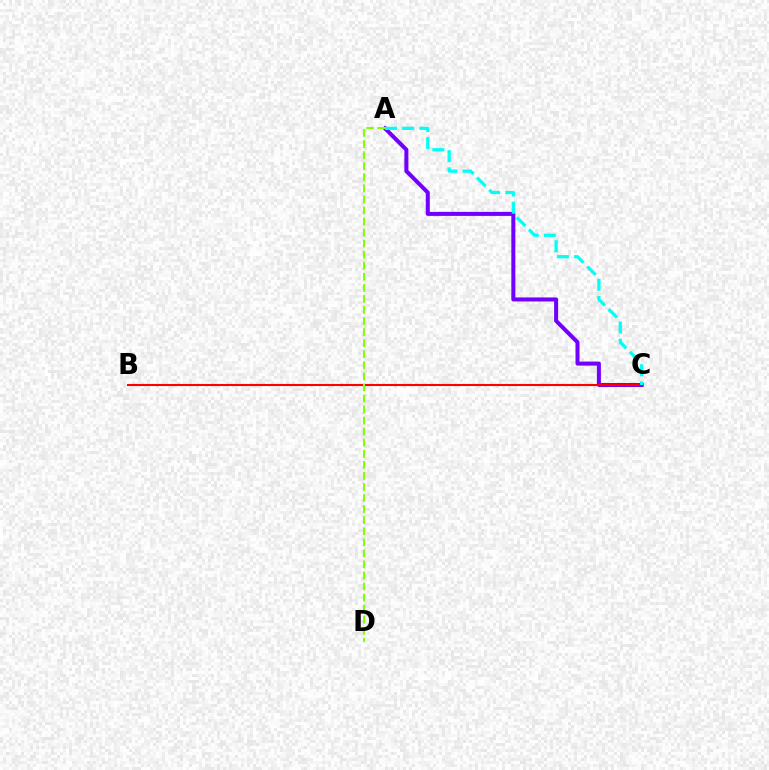{('A', 'C'): [{'color': '#7200ff', 'line_style': 'solid', 'thickness': 2.89}, {'color': '#00fff6', 'line_style': 'dashed', 'thickness': 2.34}], ('B', 'C'): [{'color': '#ff0000', 'line_style': 'solid', 'thickness': 1.51}], ('A', 'D'): [{'color': '#84ff00', 'line_style': 'dashed', 'thickness': 1.5}]}